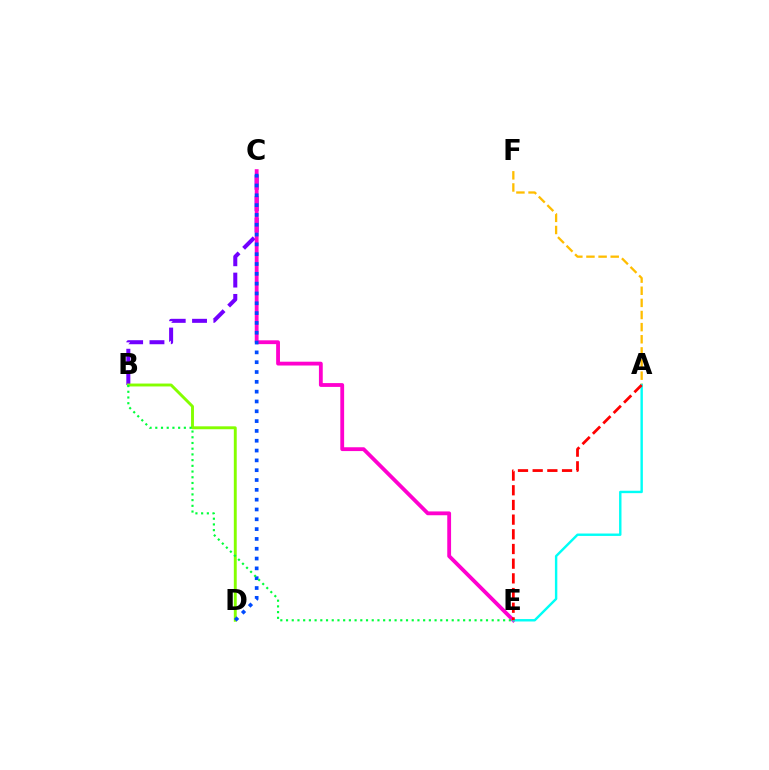{('B', 'C'): [{'color': '#7200ff', 'line_style': 'dashed', 'thickness': 2.9}], ('C', 'E'): [{'color': '#ff00cf', 'line_style': 'solid', 'thickness': 2.75}], ('A', 'F'): [{'color': '#ffbd00', 'line_style': 'dashed', 'thickness': 1.65}], ('B', 'D'): [{'color': '#84ff00', 'line_style': 'solid', 'thickness': 2.09}], ('A', 'E'): [{'color': '#00fff6', 'line_style': 'solid', 'thickness': 1.74}, {'color': '#ff0000', 'line_style': 'dashed', 'thickness': 1.99}], ('C', 'D'): [{'color': '#004bff', 'line_style': 'dotted', 'thickness': 2.67}], ('B', 'E'): [{'color': '#00ff39', 'line_style': 'dotted', 'thickness': 1.55}]}